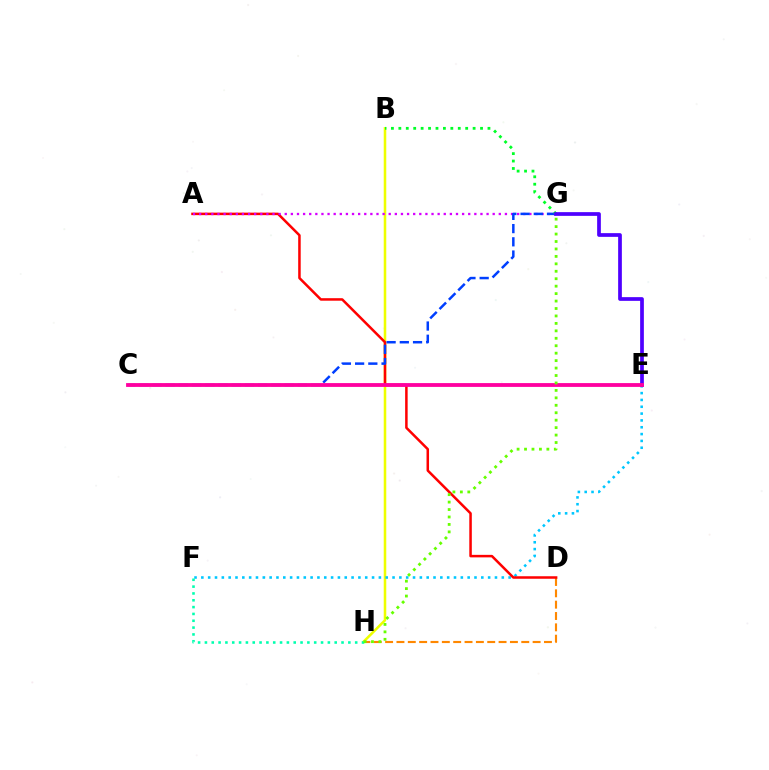{('B', 'H'): [{'color': '#eeff00', 'line_style': 'solid', 'thickness': 1.84}], ('D', 'H'): [{'color': '#ff8800', 'line_style': 'dashed', 'thickness': 1.54}], ('E', 'F'): [{'color': '#00c7ff', 'line_style': 'dotted', 'thickness': 1.86}], ('A', 'D'): [{'color': '#ff0000', 'line_style': 'solid', 'thickness': 1.81}], ('F', 'H'): [{'color': '#00ffaf', 'line_style': 'dotted', 'thickness': 1.86}], ('A', 'G'): [{'color': '#d600ff', 'line_style': 'dotted', 'thickness': 1.66}], ('C', 'G'): [{'color': '#003fff', 'line_style': 'dashed', 'thickness': 1.8}], ('B', 'G'): [{'color': '#00ff27', 'line_style': 'dotted', 'thickness': 2.02}], ('E', 'G'): [{'color': '#4f00ff', 'line_style': 'solid', 'thickness': 2.68}], ('C', 'E'): [{'color': '#ff00a0', 'line_style': 'solid', 'thickness': 2.75}], ('G', 'H'): [{'color': '#66ff00', 'line_style': 'dotted', 'thickness': 2.02}]}